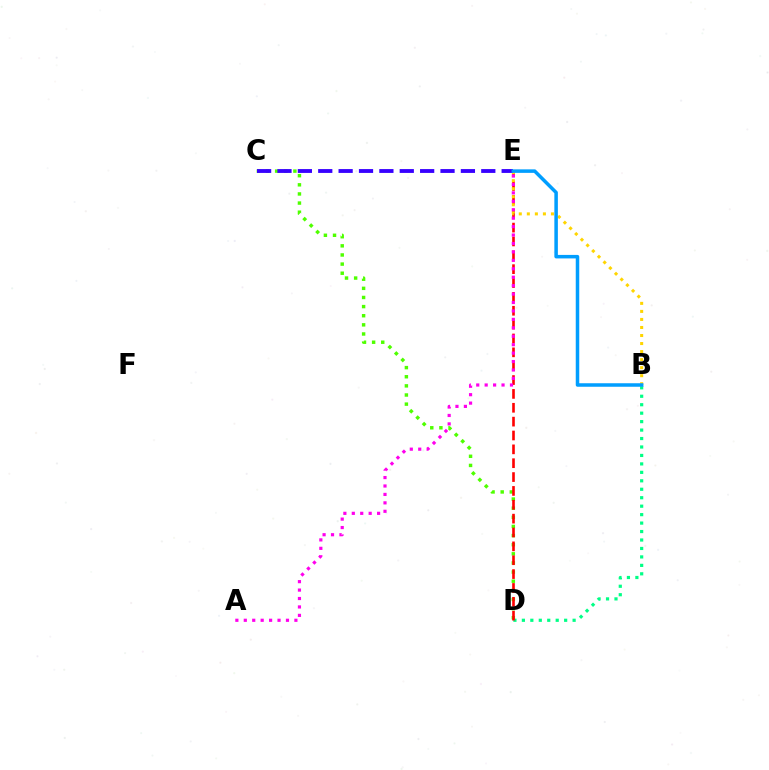{('B', 'D'): [{'color': '#00ff86', 'line_style': 'dotted', 'thickness': 2.3}], ('C', 'D'): [{'color': '#4fff00', 'line_style': 'dotted', 'thickness': 2.48}], ('D', 'E'): [{'color': '#ff0000', 'line_style': 'dashed', 'thickness': 1.88}], ('B', 'E'): [{'color': '#ffd500', 'line_style': 'dotted', 'thickness': 2.18}, {'color': '#009eff', 'line_style': 'solid', 'thickness': 2.53}], ('C', 'E'): [{'color': '#3700ff', 'line_style': 'dashed', 'thickness': 2.77}], ('A', 'E'): [{'color': '#ff00ed', 'line_style': 'dotted', 'thickness': 2.29}]}